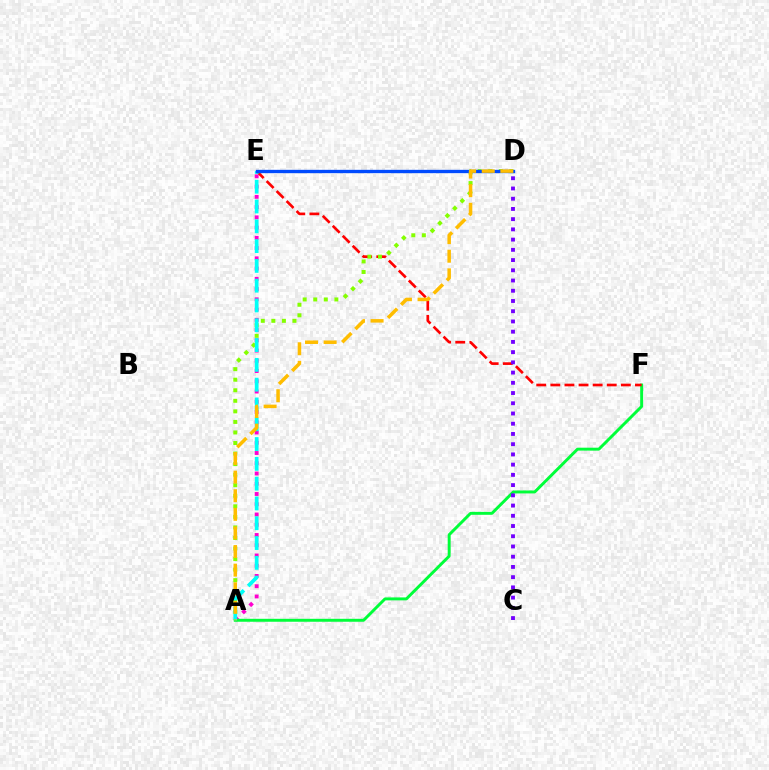{('A', 'E'): [{'color': '#ff00cf', 'line_style': 'dotted', 'thickness': 2.78}, {'color': '#00fff6', 'line_style': 'dashed', 'thickness': 2.69}], ('A', 'F'): [{'color': '#00ff39', 'line_style': 'solid', 'thickness': 2.12}], ('E', 'F'): [{'color': '#ff0000', 'line_style': 'dashed', 'thickness': 1.92}], ('A', 'D'): [{'color': '#84ff00', 'line_style': 'dotted', 'thickness': 2.87}, {'color': '#ffbd00', 'line_style': 'dashed', 'thickness': 2.53}], ('D', 'E'): [{'color': '#004bff', 'line_style': 'solid', 'thickness': 2.41}], ('C', 'D'): [{'color': '#7200ff', 'line_style': 'dotted', 'thickness': 2.78}]}